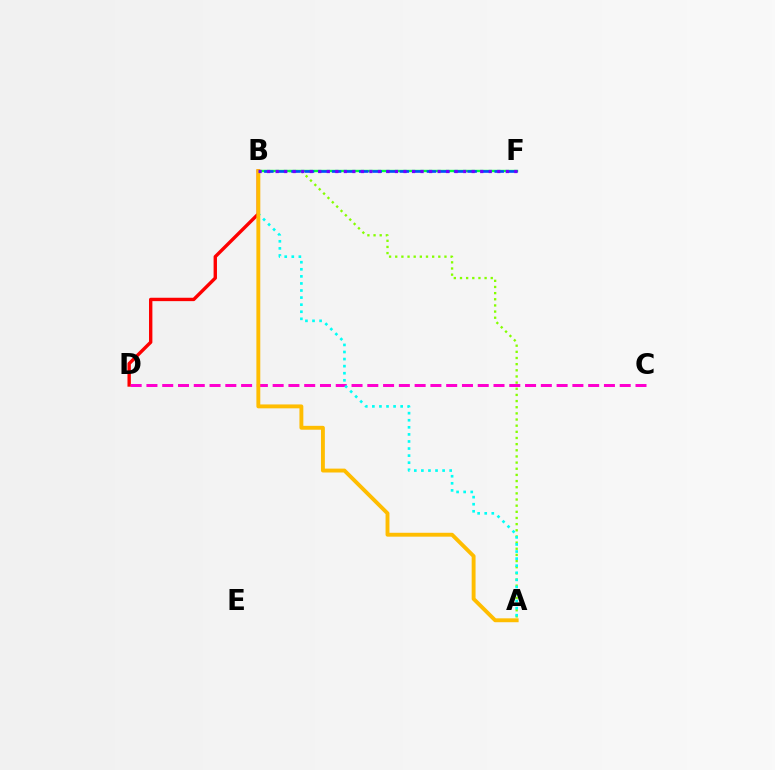{('A', 'B'): [{'color': '#84ff00', 'line_style': 'dotted', 'thickness': 1.67}, {'color': '#00fff6', 'line_style': 'dotted', 'thickness': 1.92}, {'color': '#ffbd00', 'line_style': 'solid', 'thickness': 2.8}], ('B', 'F'): [{'color': '#00ff39', 'line_style': 'solid', 'thickness': 1.7}, {'color': '#004bff', 'line_style': 'dashed', 'thickness': 1.84}, {'color': '#7200ff', 'line_style': 'dotted', 'thickness': 2.32}], ('B', 'D'): [{'color': '#ff0000', 'line_style': 'solid', 'thickness': 2.43}], ('C', 'D'): [{'color': '#ff00cf', 'line_style': 'dashed', 'thickness': 2.14}]}